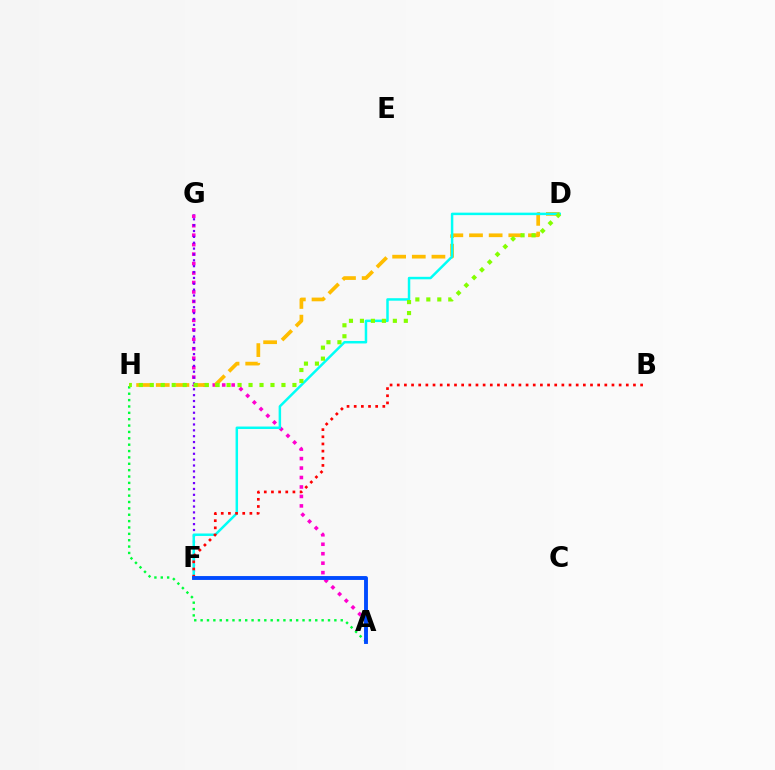{('A', 'G'): [{'color': '#ff00cf', 'line_style': 'dotted', 'thickness': 2.57}], ('A', 'H'): [{'color': '#00ff39', 'line_style': 'dotted', 'thickness': 1.73}], ('F', 'G'): [{'color': '#7200ff', 'line_style': 'dotted', 'thickness': 1.59}], ('D', 'H'): [{'color': '#ffbd00', 'line_style': 'dashed', 'thickness': 2.67}, {'color': '#84ff00', 'line_style': 'dotted', 'thickness': 2.98}], ('D', 'F'): [{'color': '#00fff6', 'line_style': 'solid', 'thickness': 1.79}], ('B', 'F'): [{'color': '#ff0000', 'line_style': 'dotted', 'thickness': 1.94}], ('A', 'F'): [{'color': '#004bff', 'line_style': 'solid', 'thickness': 2.8}]}